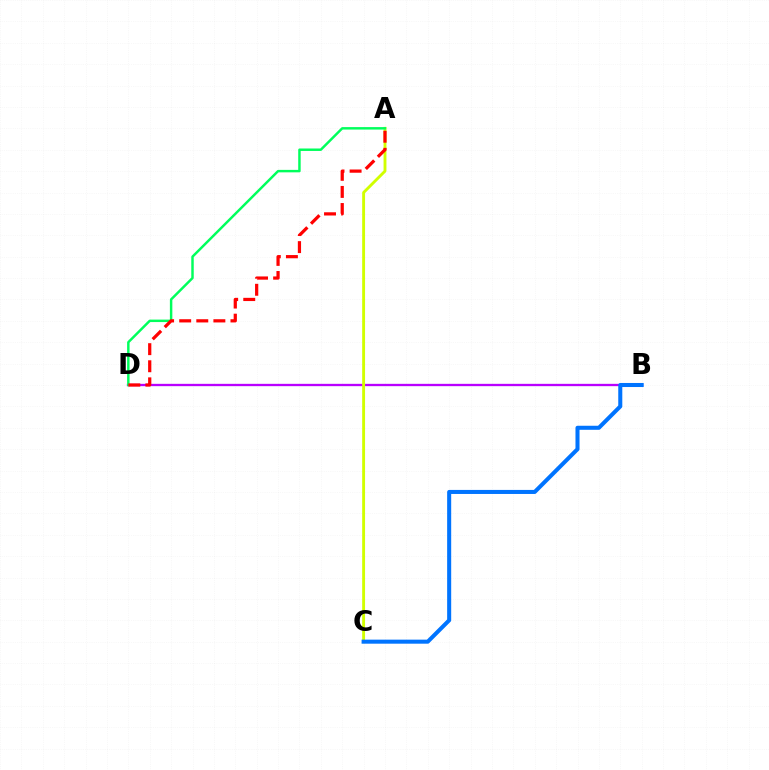{('B', 'D'): [{'color': '#b900ff', 'line_style': 'solid', 'thickness': 1.67}], ('A', 'C'): [{'color': '#d1ff00', 'line_style': 'solid', 'thickness': 2.07}], ('A', 'D'): [{'color': '#00ff5c', 'line_style': 'solid', 'thickness': 1.77}, {'color': '#ff0000', 'line_style': 'dashed', 'thickness': 2.32}], ('B', 'C'): [{'color': '#0074ff', 'line_style': 'solid', 'thickness': 2.91}]}